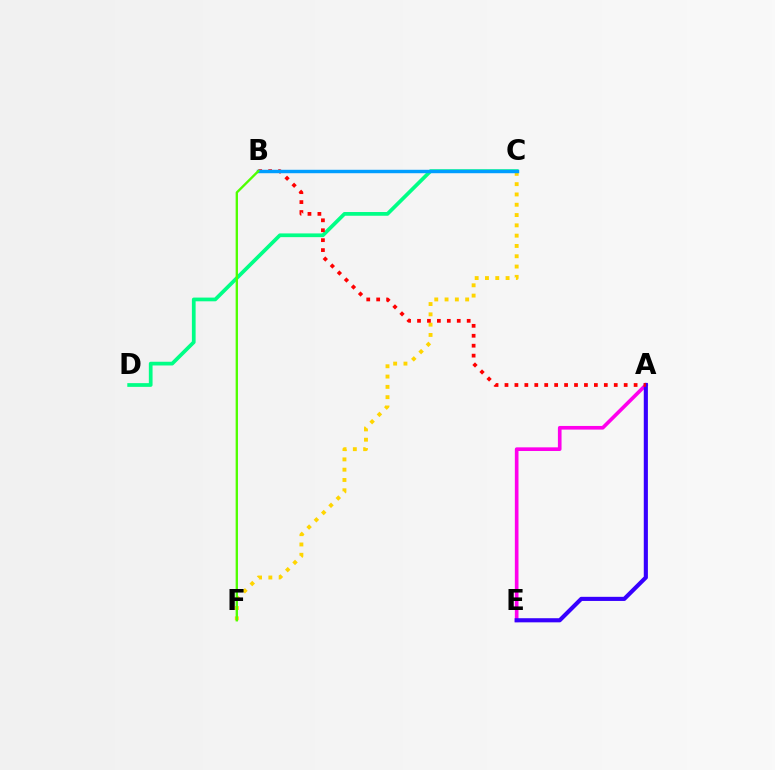{('C', 'D'): [{'color': '#00ff86', 'line_style': 'solid', 'thickness': 2.68}], ('A', 'E'): [{'color': '#ff00ed', 'line_style': 'solid', 'thickness': 2.63}, {'color': '#3700ff', 'line_style': 'solid', 'thickness': 2.97}], ('C', 'F'): [{'color': '#ffd500', 'line_style': 'dotted', 'thickness': 2.8}], ('A', 'B'): [{'color': '#ff0000', 'line_style': 'dotted', 'thickness': 2.7}], ('B', 'C'): [{'color': '#009eff', 'line_style': 'solid', 'thickness': 2.47}], ('B', 'F'): [{'color': '#4fff00', 'line_style': 'solid', 'thickness': 1.69}]}